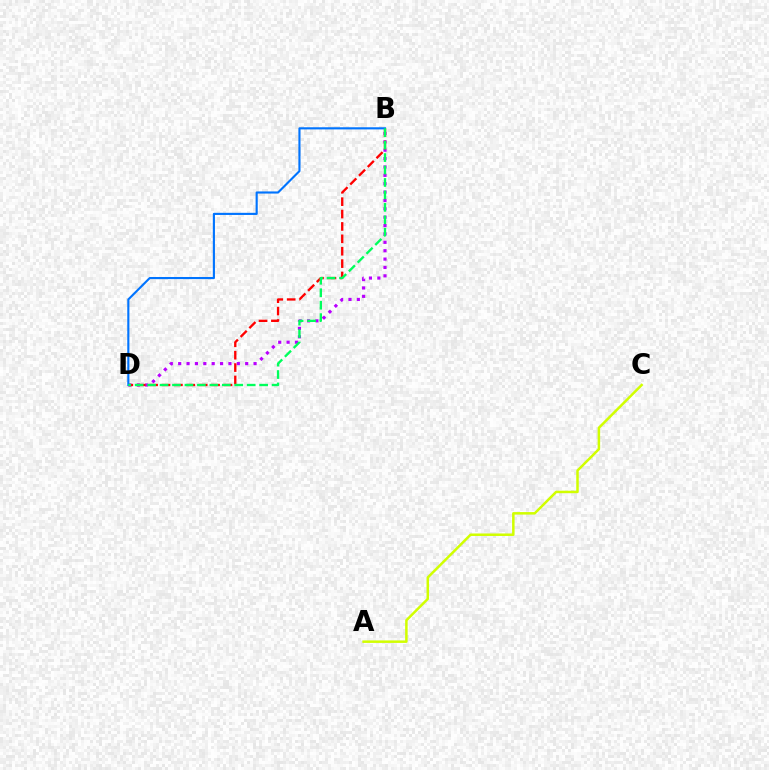{('B', 'D'): [{'color': '#b900ff', 'line_style': 'dotted', 'thickness': 2.28}, {'color': '#ff0000', 'line_style': 'dashed', 'thickness': 1.68}, {'color': '#0074ff', 'line_style': 'solid', 'thickness': 1.54}, {'color': '#00ff5c', 'line_style': 'dashed', 'thickness': 1.69}], ('A', 'C'): [{'color': '#d1ff00', 'line_style': 'solid', 'thickness': 1.8}]}